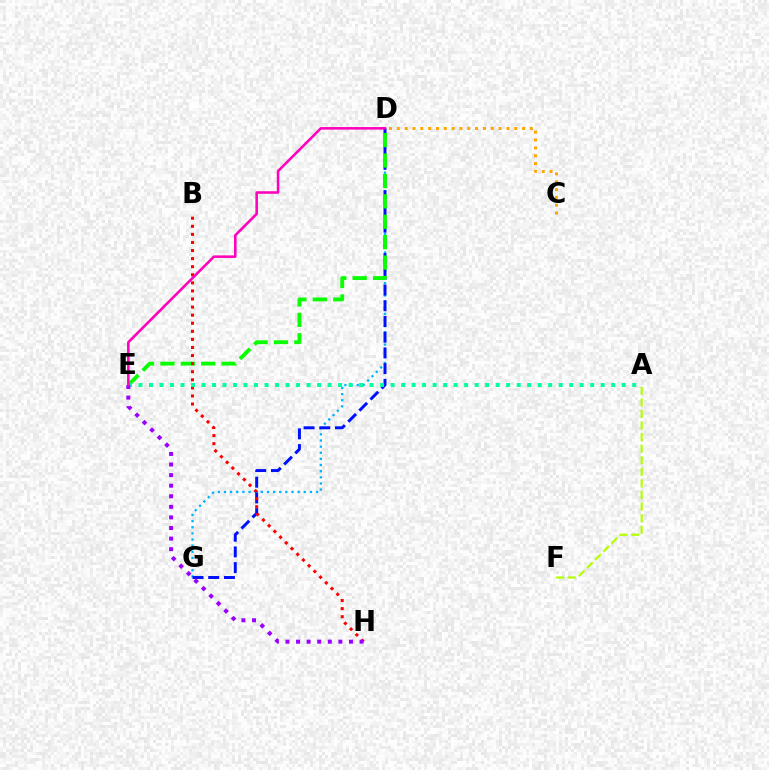{('D', 'G'): [{'color': '#00b5ff', 'line_style': 'dotted', 'thickness': 1.67}, {'color': '#0010ff', 'line_style': 'dashed', 'thickness': 2.14}], ('A', 'F'): [{'color': '#b3ff00', 'line_style': 'dashed', 'thickness': 1.57}], ('D', 'E'): [{'color': '#08ff00', 'line_style': 'dashed', 'thickness': 2.77}, {'color': '#ff00bd', 'line_style': 'solid', 'thickness': 1.84}], ('B', 'H'): [{'color': '#ff0000', 'line_style': 'dotted', 'thickness': 2.19}], ('A', 'E'): [{'color': '#00ff9d', 'line_style': 'dotted', 'thickness': 2.85}], ('E', 'H'): [{'color': '#9b00ff', 'line_style': 'dotted', 'thickness': 2.88}], ('C', 'D'): [{'color': '#ffa500', 'line_style': 'dotted', 'thickness': 2.13}]}